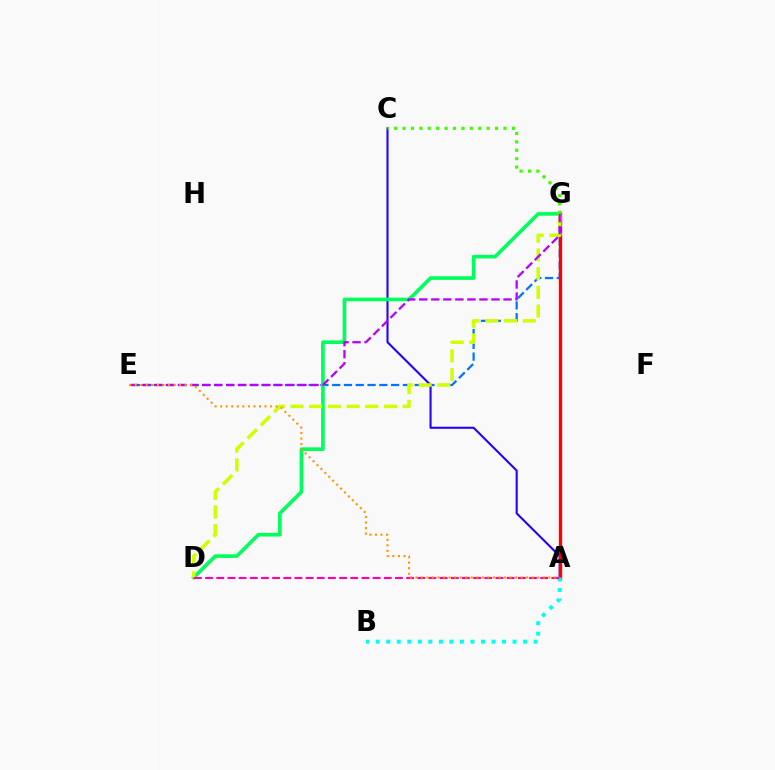{('A', 'C'): [{'color': '#2500ff', 'line_style': 'solid', 'thickness': 1.5}], ('E', 'G'): [{'color': '#0074ff', 'line_style': 'dashed', 'thickness': 1.6}, {'color': '#b900ff', 'line_style': 'dashed', 'thickness': 1.64}], ('D', 'G'): [{'color': '#00ff5c', 'line_style': 'solid', 'thickness': 2.61}, {'color': '#d1ff00', 'line_style': 'dashed', 'thickness': 2.54}], ('A', 'G'): [{'color': '#ff0000', 'line_style': 'solid', 'thickness': 2.41}], ('A', 'B'): [{'color': '#00fff6', 'line_style': 'dotted', 'thickness': 2.86}], ('C', 'G'): [{'color': '#3dff00', 'line_style': 'dotted', 'thickness': 2.29}], ('A', 'D'): [{'color': '#ff00ac', 'line_style': 'dashed', 'thickness': 1.52}], ('A', 'E'): [{'color': '#ff9400', 'line_style': 'dotted', 'thickness': 1.51}]}